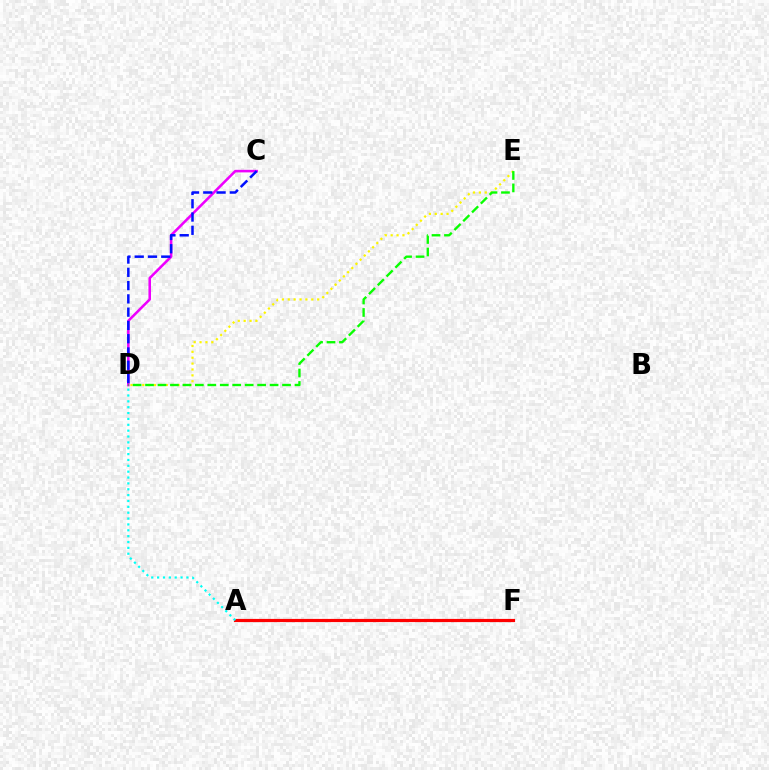{('D', 'E'): [{'color': '#fcf500', 'line_style': 'dotted', 'thickness': 1.6}, {'color': '#08ff00', 'line_style': 'dashed', 'thickness': 1.69}], ('A', 'F'): [{'color': '#ff0000', 'line_style': 'solid', 'thickness': 2.29}], ('C', 'D'): [{'color': '#ee00ff', 'line_style': 'solid', 'thickness': 1.85}, {'color': '#0010ff', 'line_style': 'dashed', 'thickness': 1.8}], ('A', 'D'): [{'color': '#00fff6', 'line_style': 'dotted', 'thickness': 1.59}]}